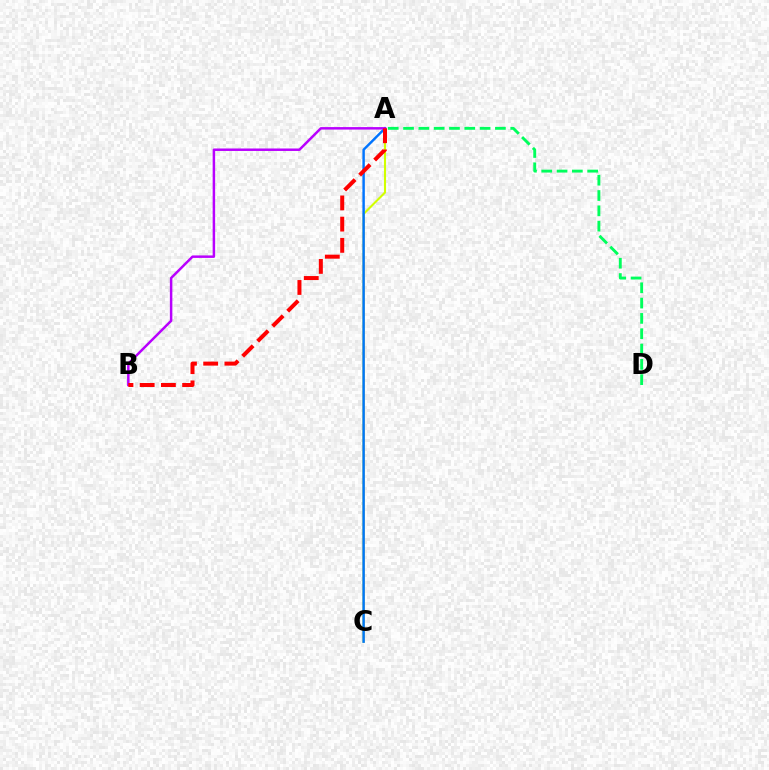{('A', 'C'): [{'color': '#d1ff00', 'line_style': 'solid', 'thickness': 1.51}, {'color': '#0074ff', 'line_style': 'solid', 'thickness': 1.76}], ('A', 'D'): [{'color': '#00ff5c', 'line_style': 'dashed', 'thickness': 2.08}], ('A', 'B'): [{'color': '#b900ff', 'line_style': 'solid', 'thickness': 1.78}, {'color': '#ff0000', 'line_style': 'dashed', 'thickness': 2.88}]}